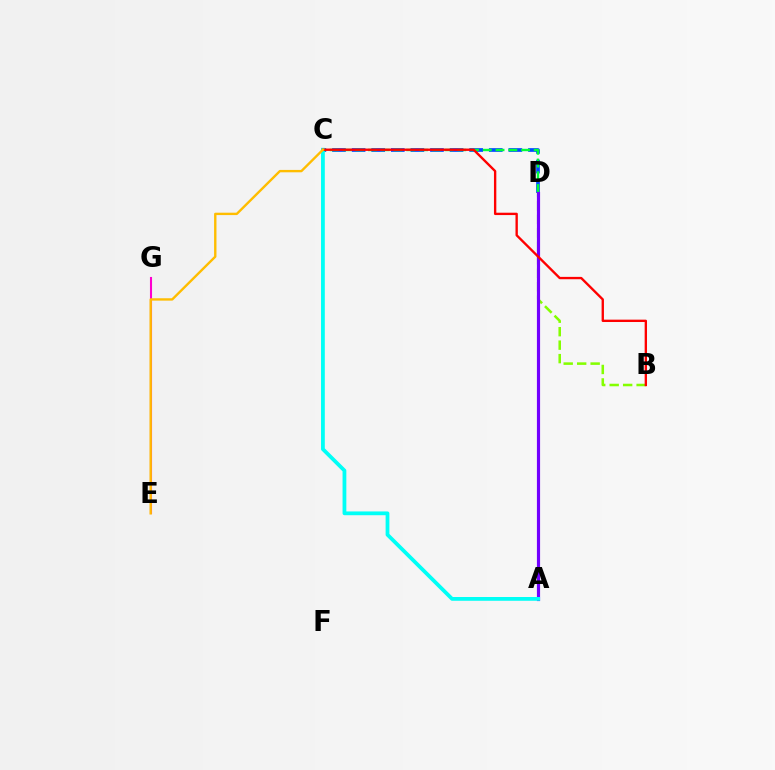{('C', 'D'): [{'color': '#004bff', 'line_style': 'dashed', 'thickness': 2.66}, {'color': '#00ff39', 'line_style': 'dashed', 'thickness': 1.73}], ('B', 'D'): [{'color': '#84ff00', 'line_style': 'dashed', 'thickness': 1.83}], ('E', 'G'): [{'color': '#ff00cf', 'line_style': 'solid', 'thickness': 1.5}], ('A', 'D'): [{'color': '#7200ff', 'line_style': 'solid', 'thickness': 2.28}], ('A', 'C'): [{'color': '#00fff6', 'line_style': 'solid', 'thickness': 2.72}], ('B', 'C'): [{'color': '#ff0000', 'line_style': 'solid', 'thickness': 1.69}], ('C', 'E'): [{'color': '#ffbd00', 'line_style': 'solid', 'thickness': 1.71}]}